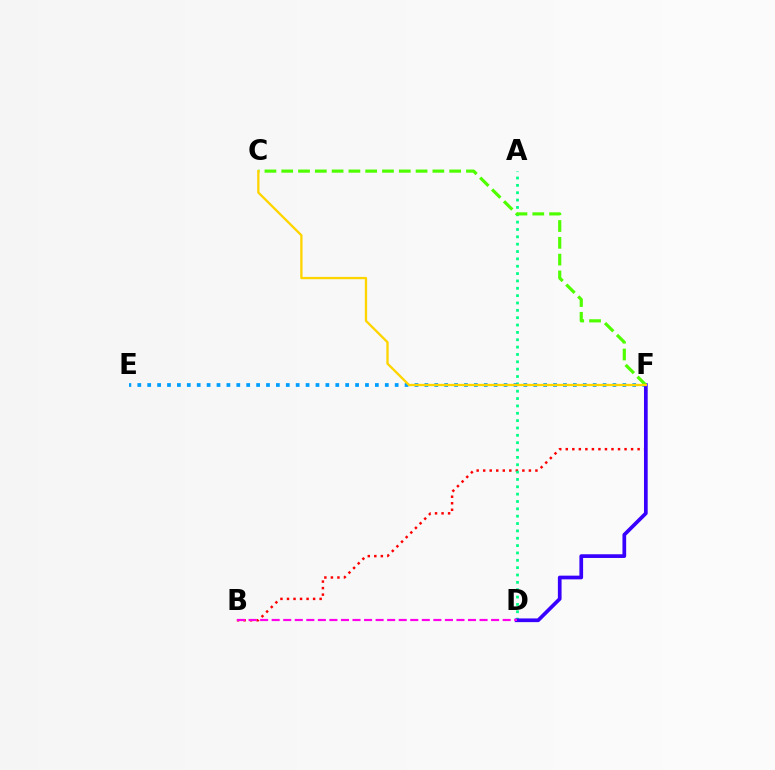{('B', 'F'): [{'color': '#ff0000', 'line_style': 'dotted', 'thickness': 1.77}], ('A', 'D'): [{'color': '#00ff86', 'line_style': 'dotted', 'thickness': 2.0}], ('E', 'F'): [{'color': '#009eff', 'line_style': 'dotted', 'thickness': 2.69}], ('D', 'F'): [{'color': '#3700ff', 'line_style': 'solid', 'thickness': 2.66}], ('C', 'F'): [{'color': '#4fff00', 'line_style': 'dashed', 'thickness': 2.28}, {'color': '#ffd500', 'line_style': 'solid', 'thickness': 1.67}], ('B', 'D'): [{'color': '#ff00ed', 'line_style': 'dashed', 'thickness': 1.57}]}